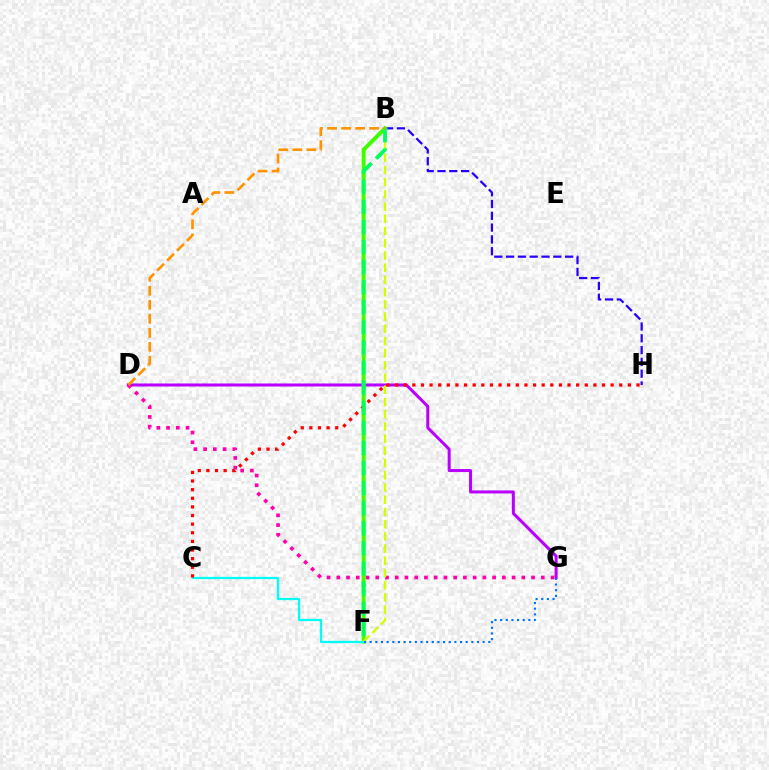{('D', 'G'): [{'color': '#b900ff', 'line_style': 'solid', 'thickness': 2.18}, {'color': '#ff00ac', 'line_style': 'dotted', 'thickness': 2.65}], ('B', 'H'): [{'color': '#2500ff', 'line_style': 'dashed', 'thickness': 1.6}], ('B', 'F'): [{'color': '#3dff00', 'line_style': 'solid', 'thickness': 2.85}, {'color': '#d1ff00', 'line_style': 'dashed', 'thickness': 1.66}, {'color': '#00ff5c', 'line_style': 'dashed', 'thickness': 2.73}], ('C', 'F'): [{'color': '#00fff6', 'line_style': 'solid', 'thickness': 1.64}], ('C', 'H'): [{'color': '#ff0000', 'line_style': 'dotted', 'thickness': 2.34}], ('B', 'D'): [{'color': '#ff9400', 'line_style': 'dashed', 'thickness': 1.91}], ('F', 'G'): [{'color': '#0074ff', 'line_style': 'dotted', 'thickness': 1.53}]}